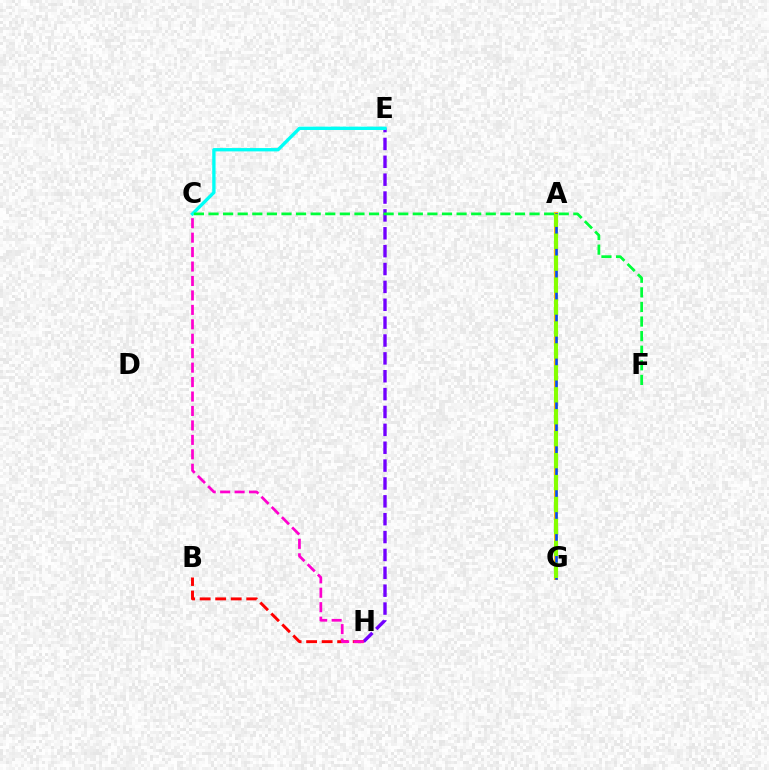{('E', 'H'): [{'color': '#7200ff', 'line_style': 'dashed', 'thickness': 2.43}], ('B', 'H'): [{'color': '#ff0000', 'line_style': 'dashed', 'thickness': 2.11}], ('A', 'G'): [{'color': '#ffbd00', 'line_style': 'solid', 'thickness': 2.9}, {'color': '#004bff', 'line_style': 'solid', 'thickness': 1.84}, {'color': '#84ff00', 'line_style': 'dashed', 'thickness': 2.98}], ('C', 'E'): [{'color': '#00fff6', 'line_style': 'solid', 'thickness': 2.4}], ('C', 'F'): [{'color': '#00ff39', 'line_style': 'dashed', 'thickness': 1.98}], ('C', 'H'): [{'color': '#ff00cf', 'line_style': 'dashed', 'thickness': 1.96}]}